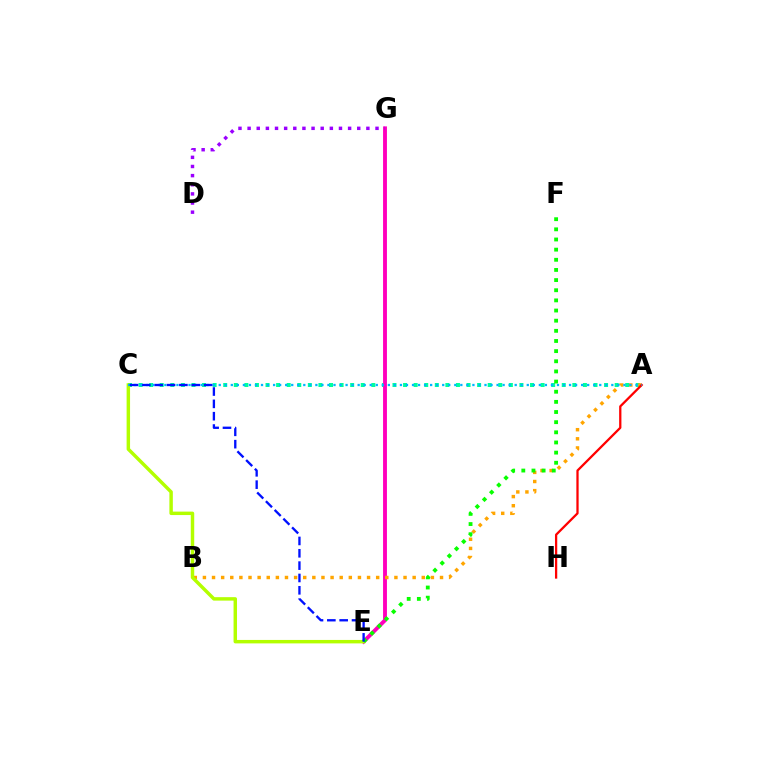{('A', 'C'): [{'color': '#00ff9d', 'line_style': 'dotted', 'thickness': 2.87}, {'color': '#00b5ff', 'line_style': 'dotted', 'thickness': 1.64}], ('E', 'G'): [{'color': '#ff00bd', 'line_style': 'solid', 'thickness': 2.79}], ('A', 'B'): [{'color': '#ffa500', 'line_style': 'dotted', 'thickness': 2.48}], ('D', 'G'): [{'color': '#9b00ff', 'line_style': 'dotted', 'thickness': 2.48}], ('C', 'E'): [{'color': '#b3ff00', 'line_style': 'solid', 'thickness': 2.48}, {'color': '#0010ff', 'line_style': 'dashed', 'thickness': 1.68}], ('A', 'H'): [{'color': '#ff0000', 'line_style': 'solid', 'thickness': 1.64}], ('E', 'F'): [{'color': '#08ff00', 'line_style': 'dotted', 'thickness': 2.76}]}